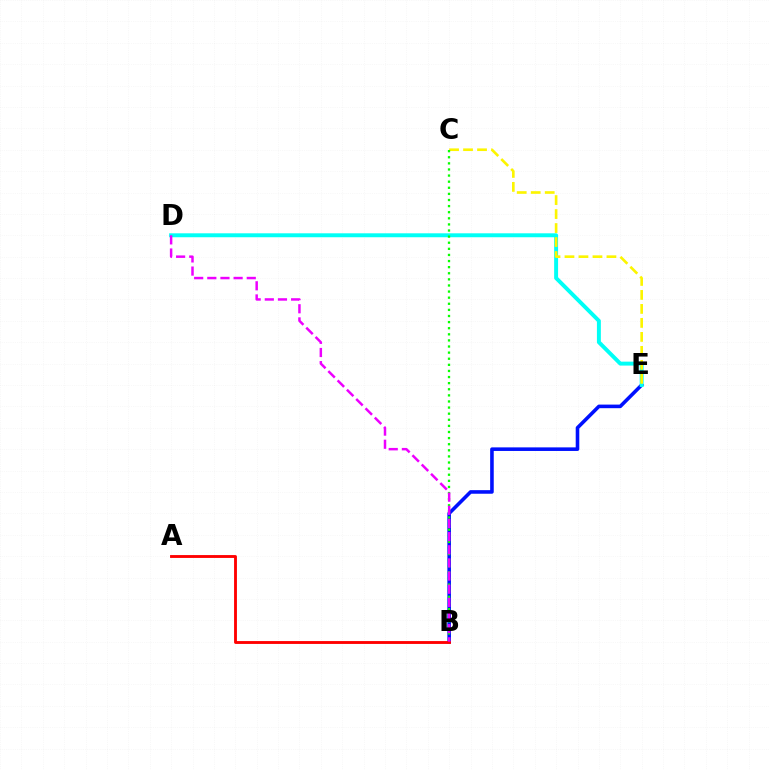{('B', 'E'): [{'color': '#0010ff', 'line_style': 'solid', 'thickness': 2.58}], ('D', 'E'): [{'color': '#00fff6', 'line_style': 'solid', 'thickness': 2.84}], ('C', 'E'): [{'color': '#fcf500', 'line_style': 'dashed', 'thickness': 1.9}], ('B', 'C'): [{'color': '#08ff00', 'line_style': 'dotted', 'thickness': 1.66}], ('A', 'B'): [{'color': '#ff0000', 'line_style': 'solid', 'thickness': 2.06}], ('B', 'D'): [{'color': '#ee00ff', 'line_style': 'dashed', 'thickness': 1.79}]}